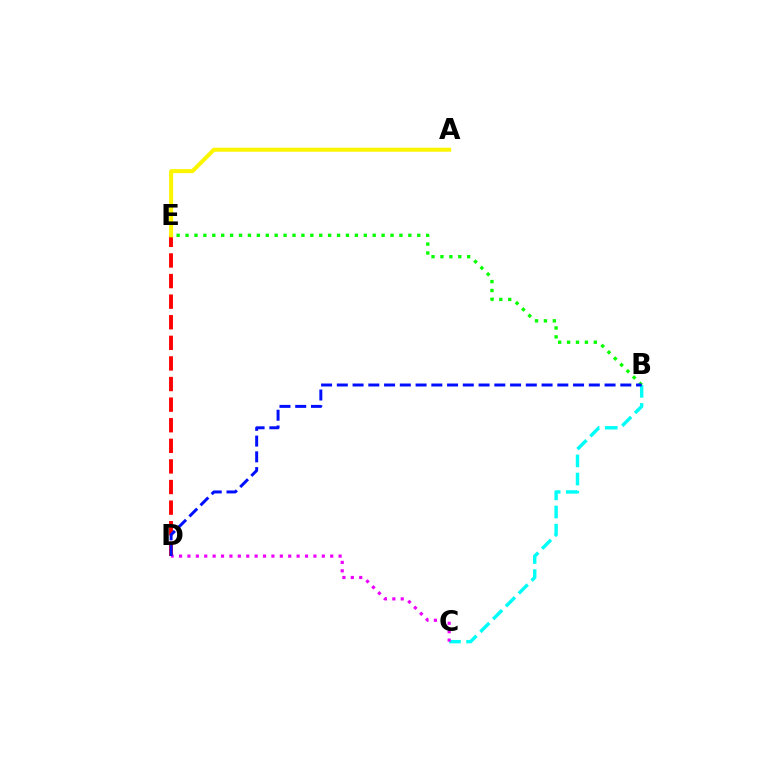{('D', 'E'): [{'color': '#ff0000', 'line_style': 'dashed', 'thickness': 2.8}], ('B', 'C'): [{'color': '#00fff6', 'line_style': 'dashed', 'thickness': 2.46}], ('C', 'D'): [{'color': '#ee00ff', 'line_style': 'dotted', 'thickness': 2.28}], ('A', 'E'): [{'color': '#fcf500', 'line_style': 'solid', 'thickness': 2.89}], ('B', 'E'): [{'color': '#08ff00', 'line_style': 'dotted', 'thickness': 2.42}], ('B', 'D'): [{'color': '#0010ff', 'line_style': 'dashed', 'thickness': 2.14}]}